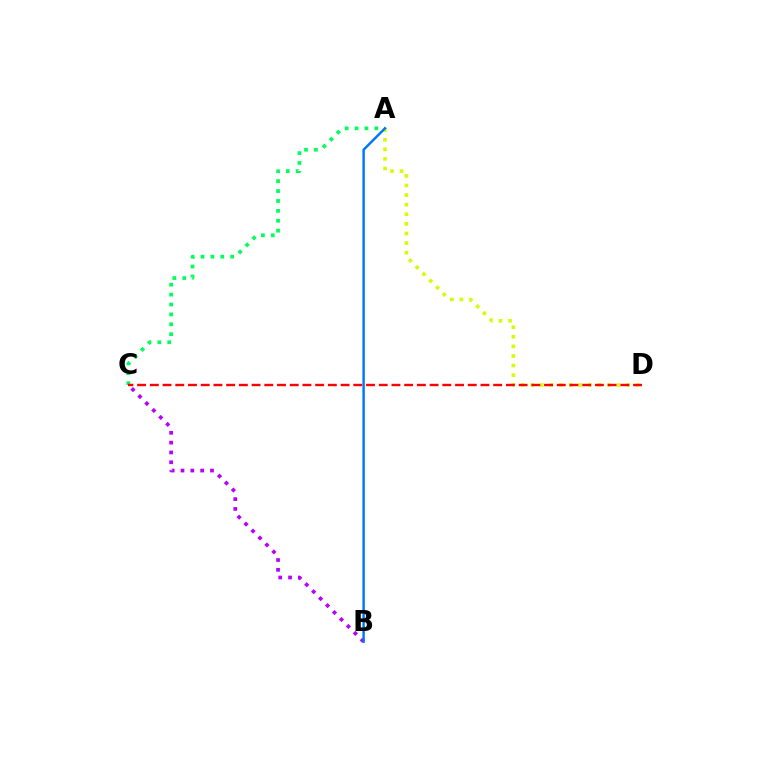{('A', 'D'): [{'color': '#d1ff00', 'line_style': 'dotted', 'thickness': 2.61}], ('A', 'C'): [{'color': '#00ff5c', 'line_style': 'dotted', 'thickness': 2.69}], ('B', 'C'): [{'color': '#b900ff', 'line_style': 'dotted', 'thickness': 2.67}], ('C', 'D'): [{'color': '#ff0000', 'line_style': 'dashed', 'thickness': 1.73}], ('A', 'B'): [{'color': '#0074ff', 'line_style': 'solid', 'thickness': 1.75}]}